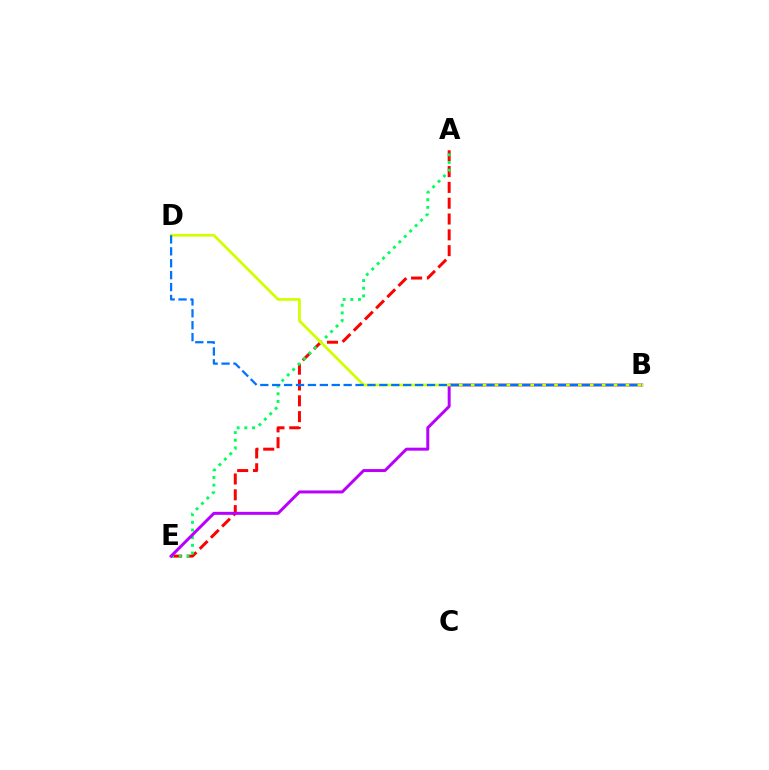{('A', 'E'): [{'color': '#ff0000', 'line_style': 'dashed', 'thickness': 2.15}, {'color': '#00ff5c', 'line_style': 'dotted', 'thickness': 2.09}], ('B', 'E'): [{'color': '#b900ff', 'line_style': 'solid', 'thickness': 2.14}], ('B', 'D'): [{'color': '#d1ff00', 'line_style': 'solid', 'thickness': 1.98}, {'color': '#0074ff', 'line_style': 'dashed', 'thickness': 1.62}]}